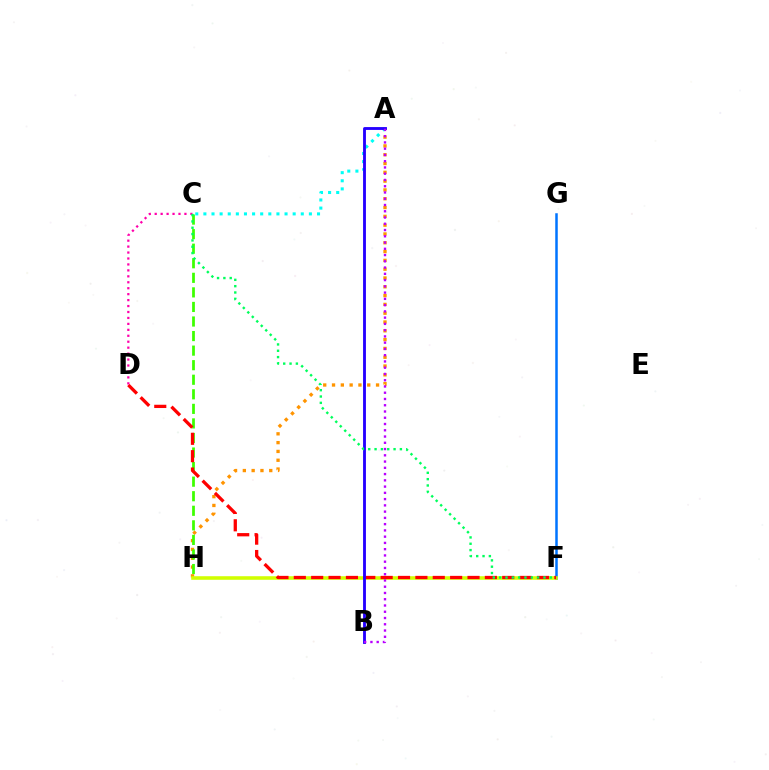{('A', 'C'): [{'color': '#00fff6', 'line_style': 'dotted', 'thickness': 2.21}], ('F', 'G'): [{'color': '#0074ff', 'line_style': 'solid', 'thickness': 1.81}], ('A', 'H'): [{'color': '#ff9400', 'line_style': 'dotted', 'thickness': 2.39}], ('C', 'H'): [{'color': '#3dff00', 'line_style': 'dashed', 'thickness': 1.98}], ('F', 'H'): [{'color': '#d1ff00', 'line_style': 'solid', 'thickness': 2.57}], ('D', 'F'): [{'color': '#ff0000', 'line_style': 'dashed', 'thickness': 2.36}], ('A', 'B'): [{'color': '#2500ff', 'line_style': 'solid', 'thickness': 2.06}, {'color': '#b900ff', 'line_style': 'dotted', 'thickness': 1.7}], ('C', 'D'): [{'color': '#ff00ac', 'line_style': 'dotted', 'thickness': 1.62}], ('C', 'F'): [{'color': '#00ff5c', 'line_style': 'dotted', 'thickness': 1.72}]}